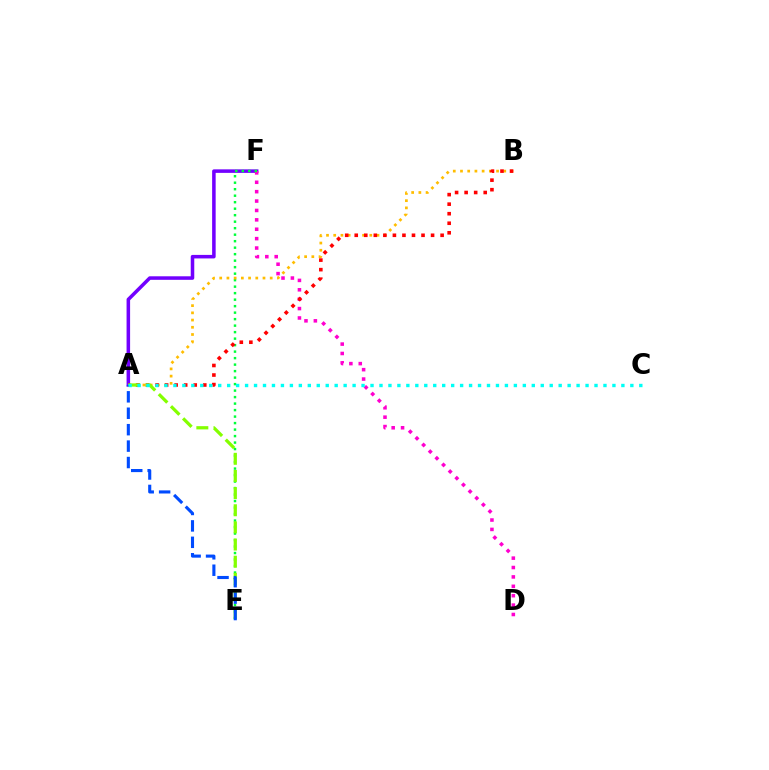{('A', 'F'): [{'color': '#7200ff', 'line_style': 'solid', 'thickness': 2.54}], ('D', 'F'): [{'color': '#ff00cf', 'line_style': 'dotted', 'thickness': 2.55}], ('E', 'F'): [{'color': '#00ff39', 'line_style': 'dotted', 'thickness': 1.77}], ('A', 'B'): [{'color': '#ffbd00', 'line_style': 'dotted', 'thickness': 1.96}, {'color': '#ff0000', 'line_style': 'dotted', 'thickness': 2.59}], ('A', 'E'): [{'color': '#84ff00', 'line_style': 'dashed', 'thickness': 2.33}, {'color': '#004bff', 'line_style': 'dashed', 'thickness': 2.23}], ('A', 'C'): [{'color': '#00fff6', 'line_style': 'dotted', 'thickness': 2.43}]}